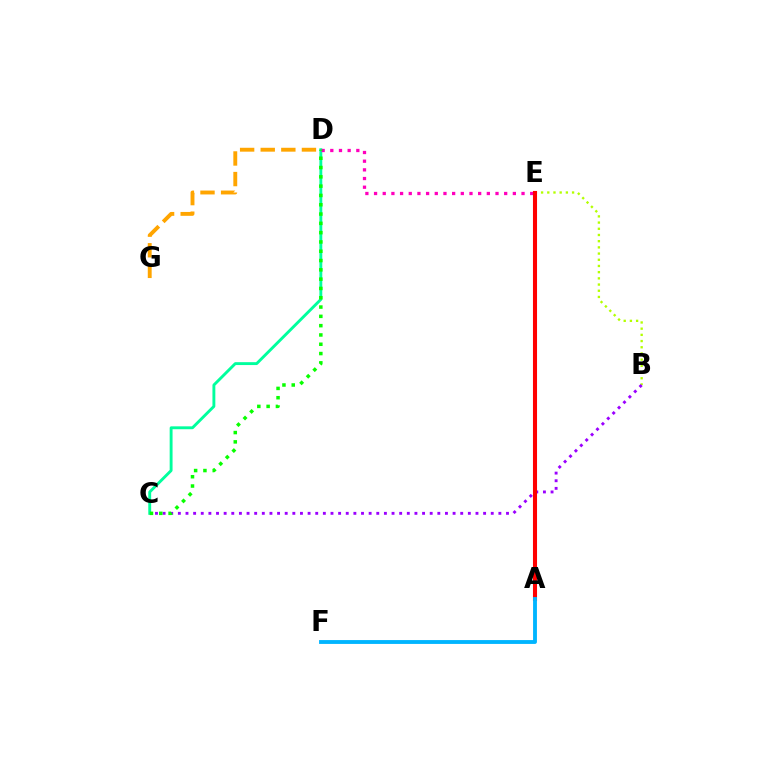{('D', 'G'): [{'color': '#ffa500', 'line_style': 'dashed', 'thickness': 2.8}], ('B', 'E'): [{'color': '#b3ff00', 'line_style': 'dotted', 'thickness': 1.68}], ('B', 'C'): [{'color': '#9b00ff', 'line_style': 'dotted', 'thickness': 2.07}], ('C', 'D'): [{'color': '#00ff9d', 'line_style': 'solid', 'thickness': 2.08}, {'color': '#08ff00', 'line_style': 'dotted', 'thickness': 2.53}], ('A', 'E'): [{'color': '#0010ff', 'line_style': 'dotted', 'thickness': 2.74}, {'color': '#ff0000', 'line_style': 'solid', 'thickness': 2.94}], ('D', 'E'): [{'color': '#ff00bd', 'line_style': 'dotted', 'thickness': 2.36}], ('A', 'F'): [{'color': '#00b5ff', 'line_style': 'solid', 'thickness': 2.77}]}